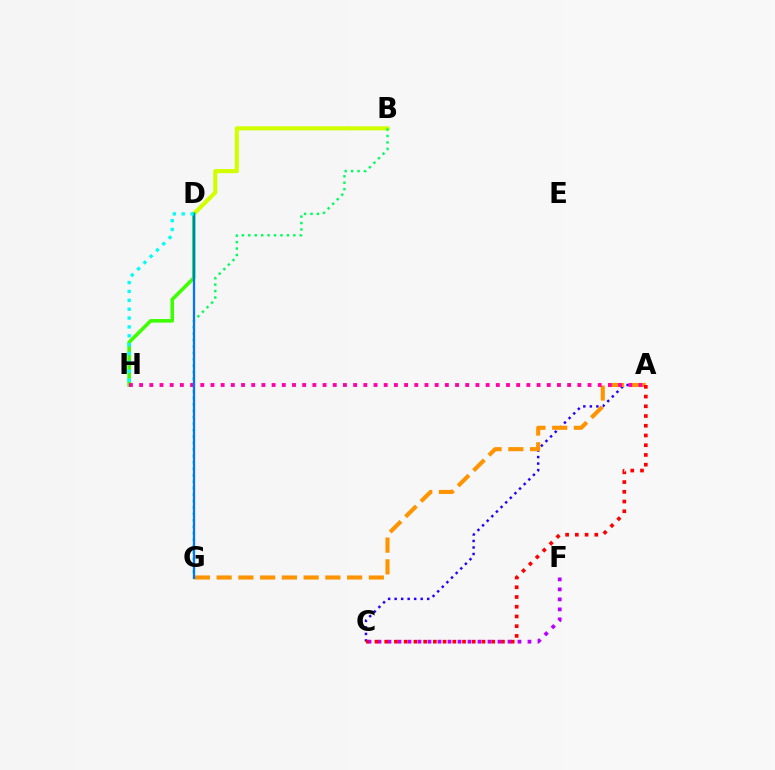{('B', 'D'): [{'color': '#d1ff00', 'line_style': 'solid', 'thickness': 2.95}], ('A', 'C'): [{'color': '#2500ff', 'line_style': 'dotted', 'thickness': 1.77}, {'color': '#ff0000', 'line_style': 'dotted', 'thickness': 2.64}], ('A', 'G'): [{'color': '#ff9400', 'line_style': 'dashed', 'thickness': 2.95}], ('C', 'F'): [{'color': '#b900ff', 'line_style': 'dotted', 'thickness': 2.72}], ('D', 'H'): [{'color': '#3dff00', 'line_style': 'solid', 'thickness': 2.57}, {'color': '#00fff6', 'line_style': 'dotted', 'thickness': 2.41}], ('B', 'G'): [{'color': '#00ff5c', 'line_style': 'dotted', 'thickness': 1.75}], ('A', 'H'): [{'color': '#ff00ac', 'line_style': 'dotted', 'thickness': 2.77}], ('D', 'G'): [{'color': '#0074ff', 'line_style': 'solid', 'thickness': 1.64}]}